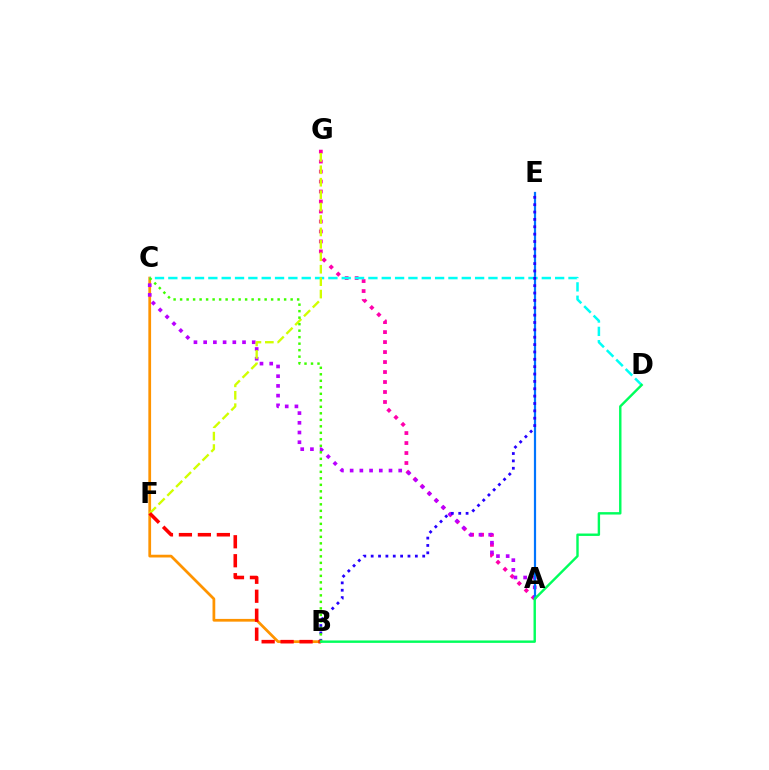{('B', 'C'): [{'color': '#ff9400', 'line_style': 'solid', 'thickness': 1.97}, {'color': '#3dff00', 'line_style': 'dotted', 'thickness': 1.77}], ('A', 'G'): [{'color': '#ff00ac', 'line_style': 'dotted', 'thickness': 2.71}], ('A', 'C'): [{'color': '#b900ff', 'line_style': 'dotted', 'thickness': 2.64}], ('A', 'E'): [{'color': '#0074ff', 'line_style': 'solid', 'thickness': 1.59}], ('C', 'D'): [{'color': '#00fff6', 'line_style': 'dashed', 'thickness': 1.81}], ('B', 'E'): [{'color': '#2500ff', 'line_style': 'dotted', 'thickness': 2.0}], ('F', 'G'): [{'color': '#d1ff00', 'line_style': 'dashed', 'thickness': 1.69}], ('B', 'F'): [{'color': '#ff0000', 'line_style': 'dashed', 'thickness': 2.58}], ('B', 'D'): [{'color': '#00ff5c', 'line_style': 'solid', 'thickness': 1.74}]}